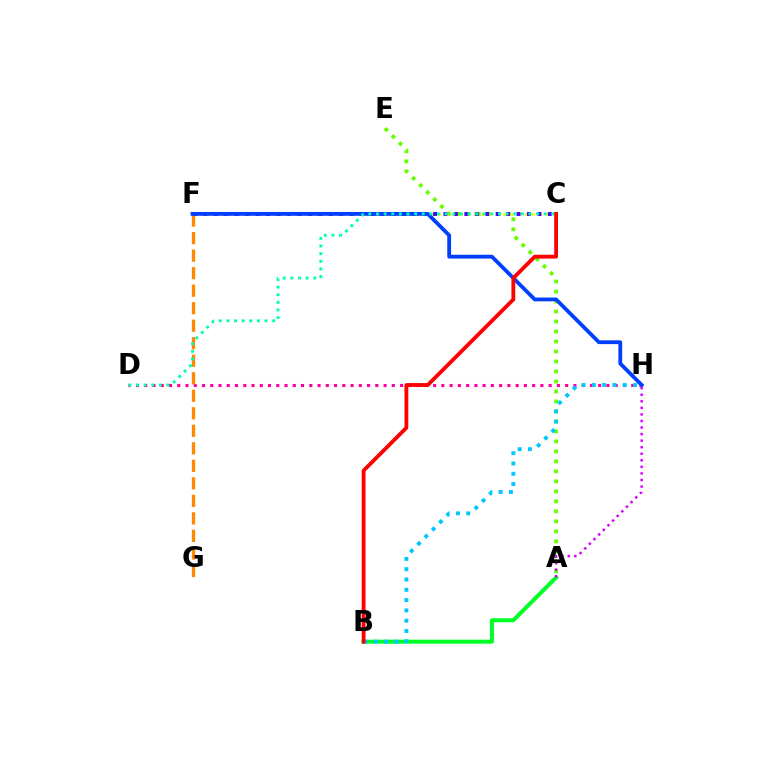{('D', 'H'): [{'color': '#ff00a0', 'line_style': 'dotted', 'thickness': 2.24}], ('A', 'E'): [{'color': '#66ff00', 'line_style': 'dotted', 'thickness': 2.71}], ('C', 'F'): [{'color': '#eeff00', 'line_style': 'dotted', 'thickness': 1.96}, {'color': '#4f00ff', 'line_style': 'dotted', 'thickness': 2.84}], ('F', 'G'): [{'color': '#ff8800', 'line_style': 'dashed', 'thickness': 2.38}], ('A', 'B'): [{'color': '#00ff27', 'line_style': 'solid', 'thickness': 2.88}], ('B', 'H'): [{'color': '#00c7ff', 'line_style': 'dotted', 'thickness': 2.8}], ('F', 'H'): [{'color': '#003fff', 'line_style': 'solid', 'thickness': 2.74}], ('C', 'D'): [{'color': '#00ffaf', 'line_style': 'dotted', 'thickness': 2.07}], ('B', 'C'): [{'color': '#ff0000', 'line_style': 'solid', 'thickness': 2.76}], ('A', 'H'): [{'color': '#d600ff', 'line_style': 'dotted', 'thickness': 1.78}]}